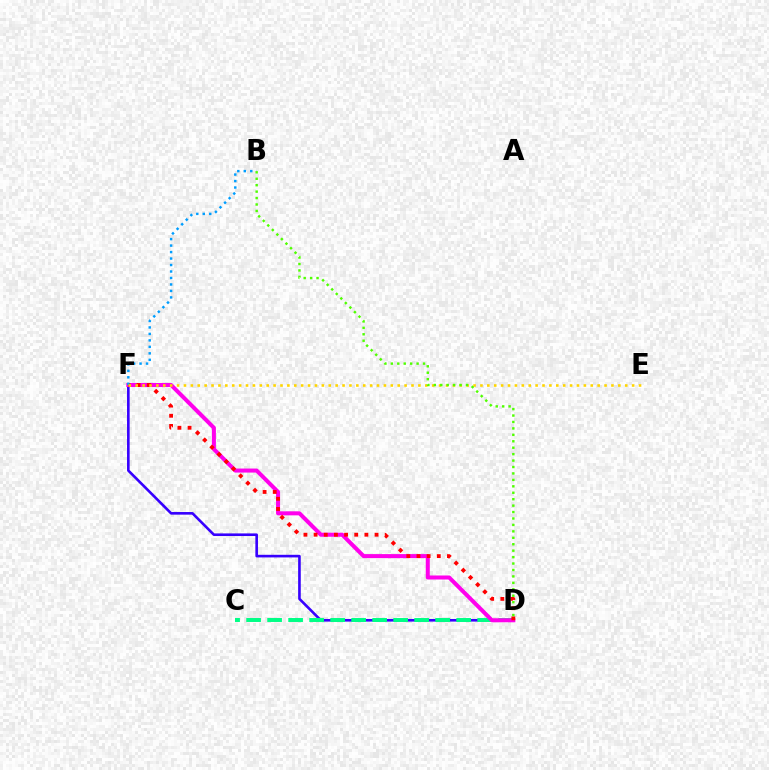{('D', 'F'): [{'color': '#3700ff', 'line_style': 'solid', 'thickness': 1.89}, {'color': '#ff00ed', 'line_style': 'solid', 'thickness': 2.9}, {'color': '#ff0000', 'line_style': 'dotted', 'thickness': 2.76}], ('C', 'D'): [{'color': '#00ff86', 'line_style': 'dashed', 'thickness': 2.85}], ('B', 'F'): [{'color': '#009eff', 'line_style': 'dotted', 'thickness': 1.76}], ('E', 'F'): [{'color': '#ffd500', 'line_style': 'dotted', 'thickness': 1.87}], ('B', 'D'): [{'color': '#4fff00', 'line_style': 'dotted', 'thickness': 1.75}]}